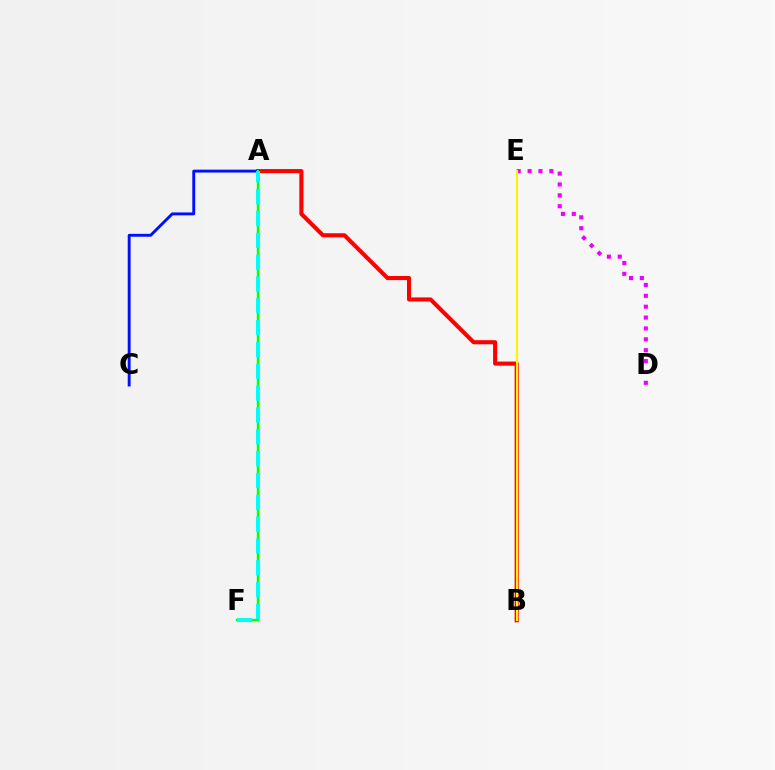{('A', 'B'): [{'color': '#ff0000', 'line_style': 'solid', 'thickness': 2.94}], ('A', 'C'): [{'color': '#0010ff', 'line_style': 'solid', 'thickness': 2.09}], ('A', 'F'): [{'color': '#08ff00', 'line_style': 'solid', 'thickness': 1.73}, {'color': '#00fff6', 'line_style': 'dashed', 'thickness': 2.97}], ('D', 'E'): [{'color': '#ee00ff', 'line_style': 'dotted', 'thickness': 2.95}], ('B', 'E'): [{'color': '#fcf500', 'line_style': 'solid', 'thickness': 1.51}]}